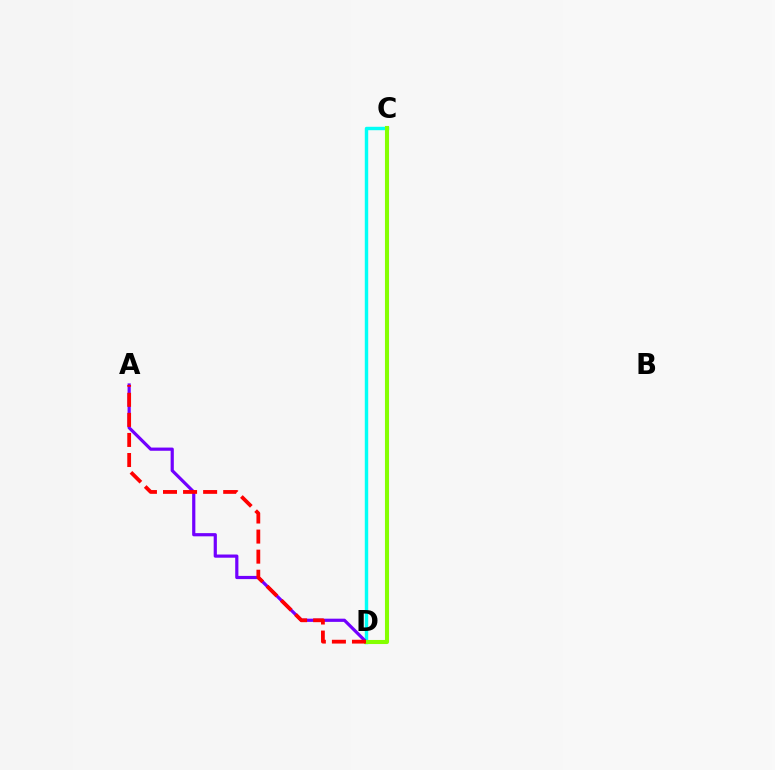{('C', 'D'): [{'color': '#00fff6', 'line_style': 'solid', 'thickness': 2.46}, {'color': '#84ff00', 'line_style': 'solid', 'thickness': 2.94}], ('A', 'D'): [{'color': '#7200ff', 'line_style': 'solid', 'thickness': 2.3}, {'color': '#ff0000', 'line_style': 'dashed', 'thickness': 2.73}]}